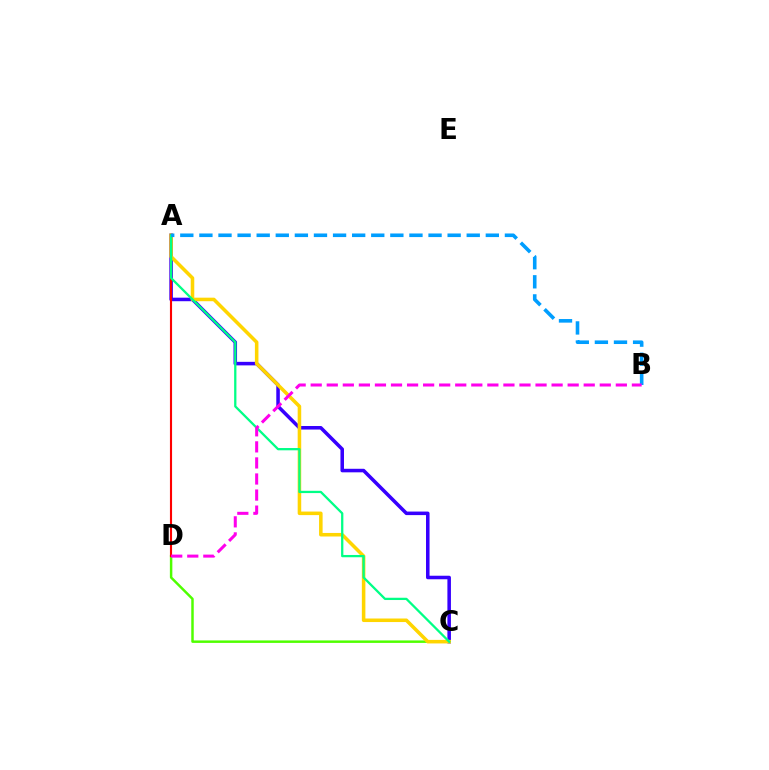{('A', 'C'): [{'color': '#3700ff', 'line_style': 'solid', 'thickness': 2.55}, {'color': '#ffd500', 'line_style': 'solid', 'thickness': 2.55}, {'color': '#00ff86', 'line_style': 'solid', 'thickness': 1.64}], ('C', 'D'): [{'color': '#4fff00', 'line_style': 'solid', 'thickness': 1.78}], ('A', 'D'): [{'color': '#ff0000', 'line_style': 'solid', 'thickness': 1.53}], ('A', 'B'): [{'color': '#009eff', 'line_style': 'dashed', 'thickness': 2.59}], ('B', 'D'): [{'color': '#ff00ed', 'line_style': 'dashed', 'thickness': 2.18}]}